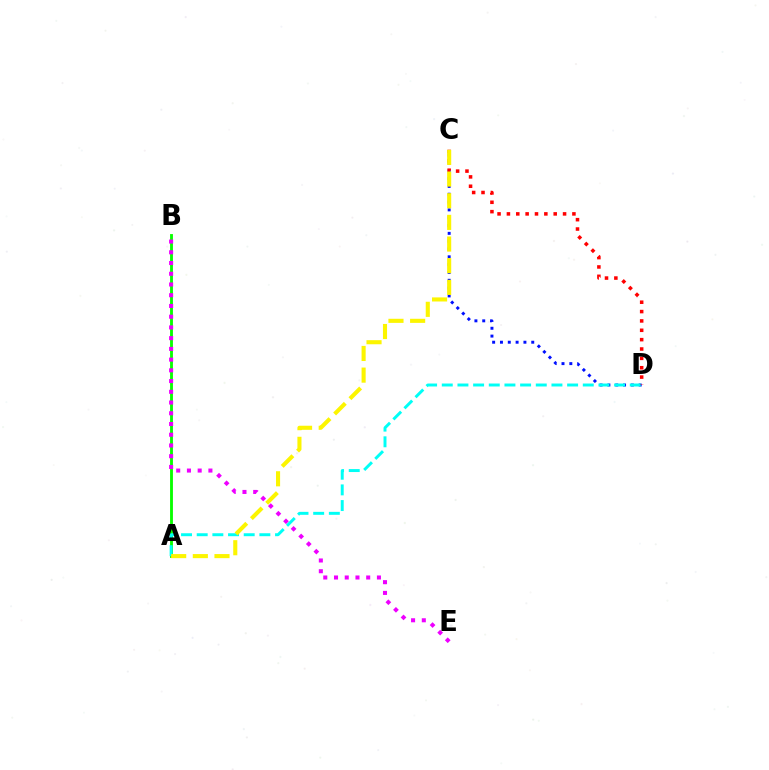{('A', 'B'): [{'color': '#08ff00', 'line_style': 'solid', 'thickness': 2.05}], ('C', 'D'): [{'color': '#0010ff', 'line_style': 'dotted', 'thickness': 2.13}, {'color': '#ff0000', 'line_style': 'dotted', 'thickness': 2.54}], ('A', 'D'): [{'color': '#00fff6', 'line_style': 'dashed', 'thickness': 2.13}], ('A', 'C'): [{'color': '#fcf500', 'line_style': 'dashed', 'thickness': 2.94}], ('B', 'E'): [{'color': '#ee00ff', 'line_style': 'dotted', 'thickness': 2.92}]}